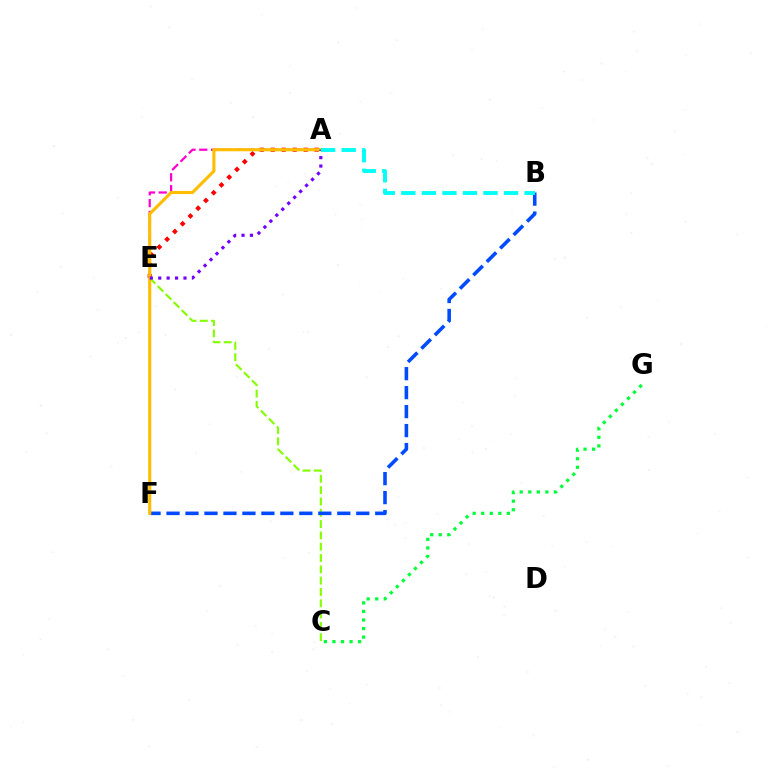{('A', 'E'): [{'color': '#ff00cf', 'line_style': 'dashed', 'thickness': 1.6}, {'color': '#ff0000', 'line_style': 'dotted', 'thickness': 2.98}, {'color': '#7200ff', 'line_style': 'dotted', 'thickness': 2.29}], ('C', 'E'): [{'color': '#84ff00', 'line_style': 'dashed', 'thickness': 1.54}], ('B', 'F'): [{'color': '#004bff', 'line_style': 'dashed', 'thickness': 2.58}], ('C', 'G'): [{'color': '#00ff39', 'line_style': 'dotted', 'thickness': 2.32}], ('A', 'F'): [{'color': '#ffbd00', 'line_style': 'solid', 'thickness': 2.25}], ('A', 'B'): [{'color': '#00fff6', 'line_style': 'dashed', 'thickness': 2.79}]}